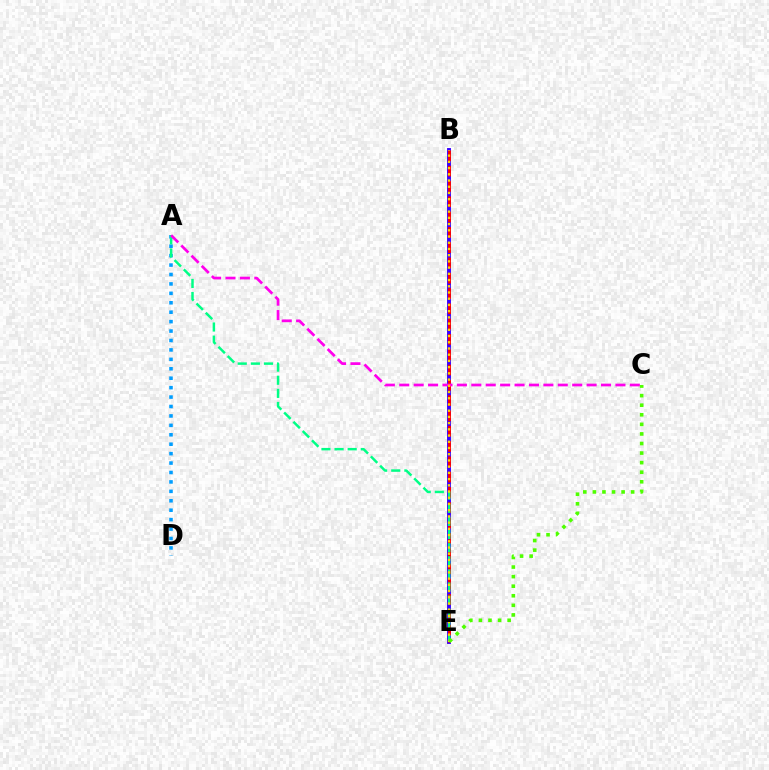{('B', 'E'): [{'color': '#3700ff', 'line_style': 'solid', 'thickness': 2.81}, {'color': '#ff0000', 'line_style': 'dashed', 'thickness': 2.08}, {'color': '#ffd500', 'line_style': 'dotted', 'thickness': 1.69}], ('A', 'D'): [{'color': '#009eff', 'line_style': 'dotted', 'thickness': 2.56}], ('A', 'E'): [{'color': '#00ff86', 'line_style': 'dashed', 'thickness': 1.78}], ('A', 'C'): [{'color': '#ff00ed', 'line_style': 'dashed', 'thickness': 1.96}], ('C', 'E'): [{'color': '#4fff00', 'line_style': 'dotted', 'thickness': 2.6}]}